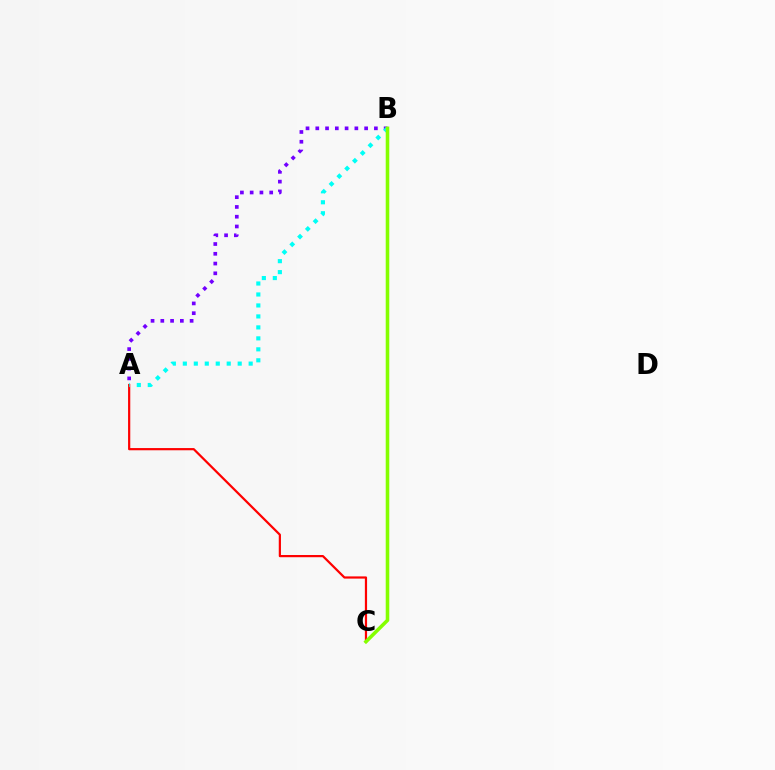{('A', 'C'): [{'color': '#ff0000', 'line_style': 'solid', 'thickness': 1.59}], ('A', 'B'): [{'color': '#7200ff', 'line_style': 'dotted', 'thickness': 2.65}, {'color': '#00fff6', 'line_style': 'dotted', 'thickness': 2.98}], ('B', 'C'): [{'color': '#84ff00', 'line_style': 'solid', 'thickness': 2.57}]}